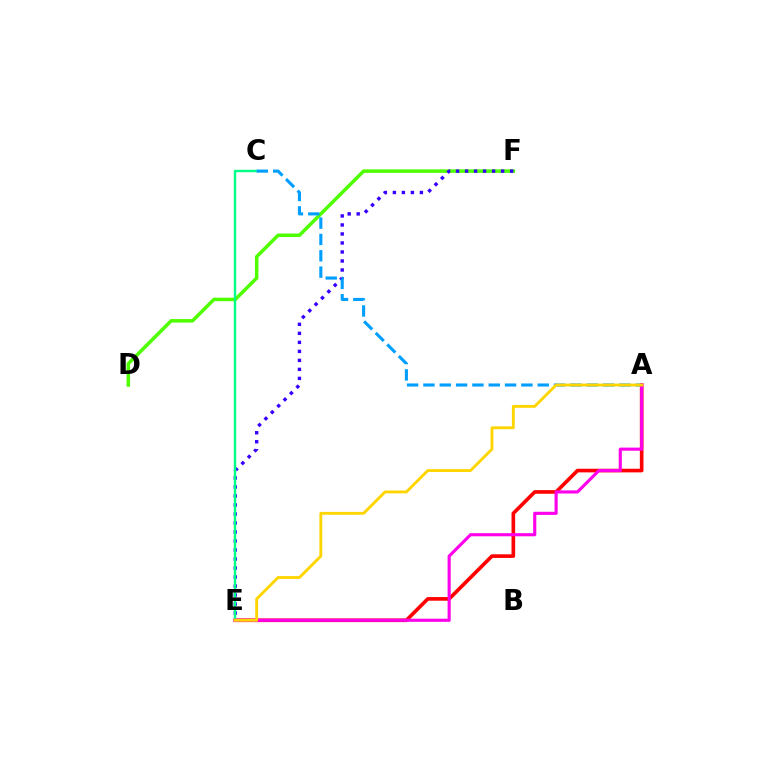{('D', 'F'): [{'color': '#4fff00', 'line_style': 'solid', 'thickness': 2.53}], ('A', 'E'): [{'color': '#ff0000', 'line_style': 'solid', 'thickness': 2.62}, {'color': '#ff00ed', 'line_style': 'solid', 'thickness': 2.25}, {'color': '#ffd500', 'line_style': 'solid', 'thickness': 2.06}], ('E', 'F'): [{'color': '#3700ff', 'line_style': 'dotted', 'thickness': 2.45}], ('C', 'E'): [{'color': '#00ff86', 'line_style': 'solid', 'thickness': 1.73}], ('A', 'C'): [{'color': '#009eff', 'line_style': 'dashed', 'thickness': 2.22}]}